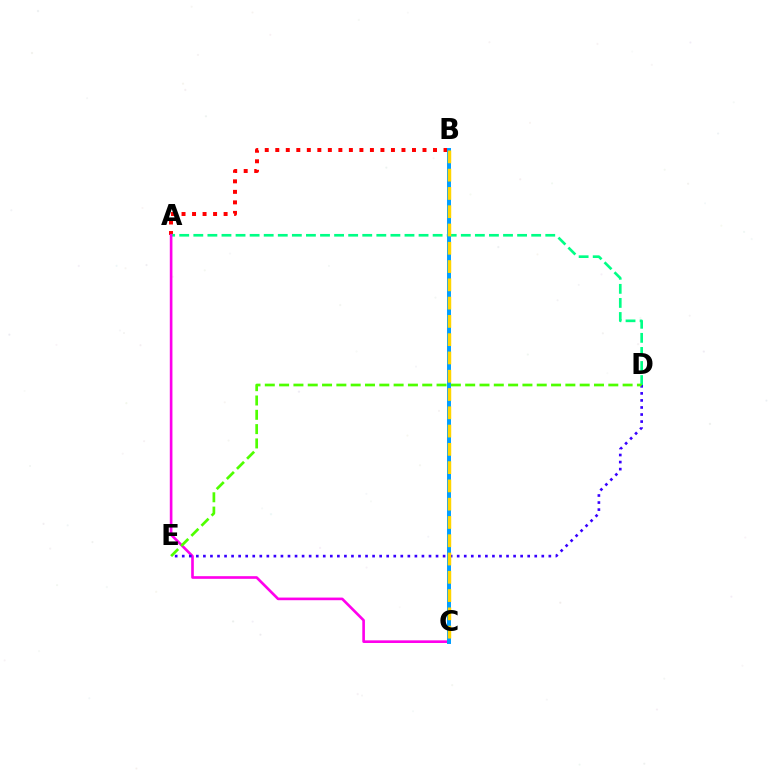{('A', 'B'): [{'color': '#ff0000', 'line_style': 'dotted', 'thickness': 2.86}], ('A', 'D'): [{'color': '#00ff86', 'line_style': 'dashed', 'thickness': 1.91}], ('A', 'C'): [{'color': '#ff00ed', 'line_style': 'solid', 'thickness': 1.91}], ('B', 'C'): [{'color': '#009eff', 'line_style': 'solid', 'thickness': 2.85}, {'color': '#ffd500', 'line_style': 'dashed', 'thickness': 2.48}], ('D', 'E'): [{'color': '#3700ff', 'line_style': 'dotted', 'thickness': 1.92}, {'color': '#4fff00', 'line_style': 'dashed', 'thickness': 1.94}]}